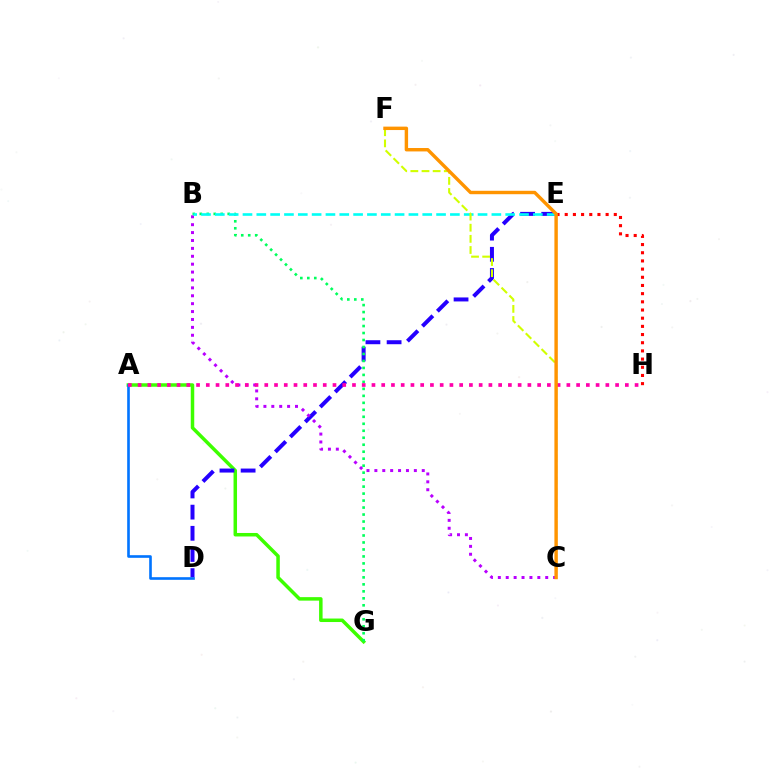{('A', 'G'): [{'color': '#3dff00', 'line_style': 'solid', 'thickness': 2.52}], ('E', 'H'): [{'color': '#ff0000', 'line_style': 'dotted', 'thickness': 2.22}], ('D', 'E'): [{'color': '#2500ff', 'line_style': 'dashed', 'thickness': 2.88}], ('B', 'C'): [{'color': '#b900ff', 'line_style': 'dotted', 'thickness': 2.15}], ('A', 'D'): [{'color': '#0074ff', 'line_style': 'solid', 'thickness': 1.89}], ('B', 'G'): [{'color': '#00ff5c', 'line_style': 'dotted', 'thickness': 1.9}], ('B', 'E'): [{'color': '#00fff6', 'line_style': 'dashed', 'thickness': 1.88}], ('A', 'H'): [{'color': '#ff00ac', 'line_style': 'dotted', 'thickness': 2.65}], ('C', 'F'): [{'color': '#d1ff00', 'line_style': 'dashed', 'thickness': 1.51}, {'color': '#ff9400', 'line_style': 'solid', 'thickness': 2.46}]}